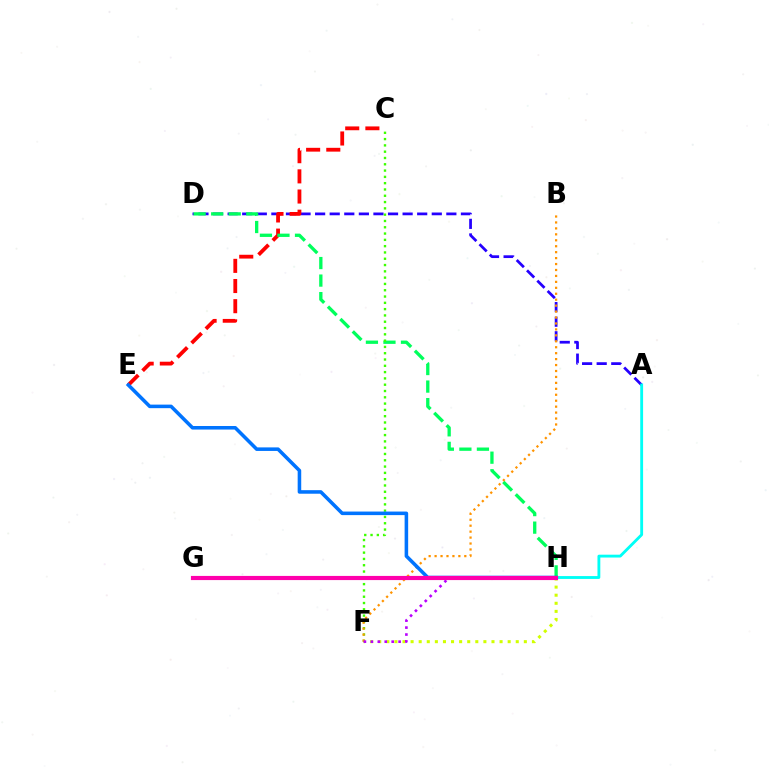{('A', 'D'): [{'color': '#2500ff', 'line_style': 'dashed', 'thickness': 1.98}], ('C', 'E'): [{'color': '#ff0000', 'line_style': 'dashed', 'thickness': 2.74}], ('D', 'H'): [{'color': '#00ff5c', 'line_style': 'dashed', 'thickness': 2.38}], ('C', 'F'): [{'color': '#3dff00', 'line_style': 'dotted', 'thickness': 1.71}], ('F', 'H'): [{'color': '#d1ff00', 'line_style': 'dotted', 'thickness': 2.2}, {'color': '#b900ff', 'line_style': 'dotted', 'thickness': 1.89}], ('B', 'F'): [{'color': '#ff9400', 'line_style': 'dotted', 'thickness': 1.61}], ('E', 'H'): [{'color': '#0074ff', 'line_style': 'solid', 'thickness': 2.56}], ('A', 'H'): [{'color': '#00fff6', 'line_style': 'solid', 'thickness': 2.05}], ('G', 'H'): [{'color': '#ff00ac', 'line_style': 'solid', 'thickness': 2.99}]}